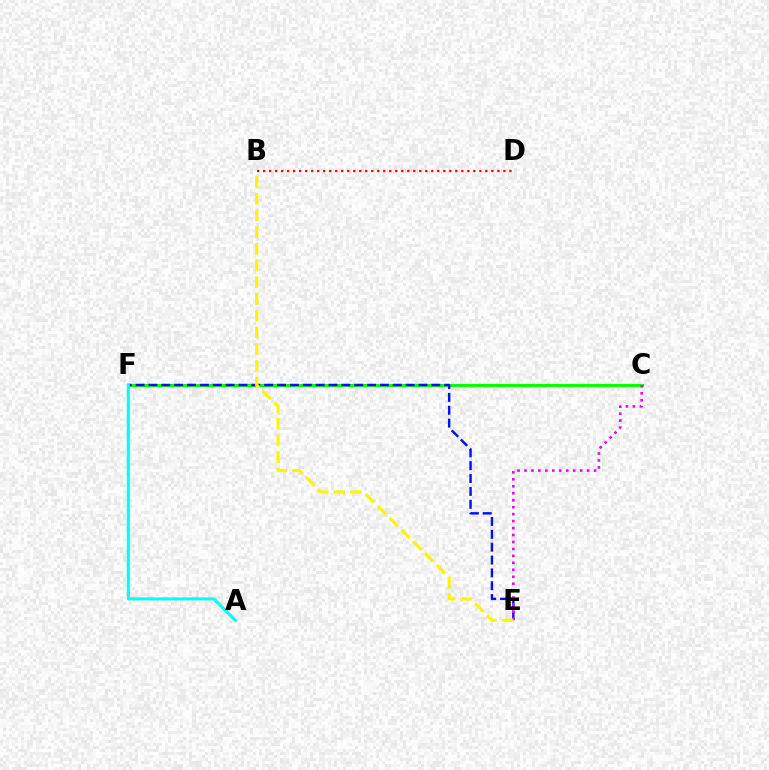{('C', 'F'): [{'color': '#08ff00', 'line_style': 'solid', 'thickness': 2.27}], ('E', 'F'): [{'color': '#0010ff', 'line_style': 'dashed', 'thickness': 1.75}], ('C', 'E'): [{'color': '#ee00ff', 'line_style': 'dotted', 'thickness': 1.89}], ('A', 'F'): [{'color': '#00fff6', 'line_style': 'solid', 'thickness': 2.22}], ('B', 'D'): [{'color': '#ff0000', 'line_style': 'dotted', 'thickness': 1.63}], ('B', 'E'): [{'color': '#fcf500', 'line_style': 'dashed', 'thickness': 2.27}]}